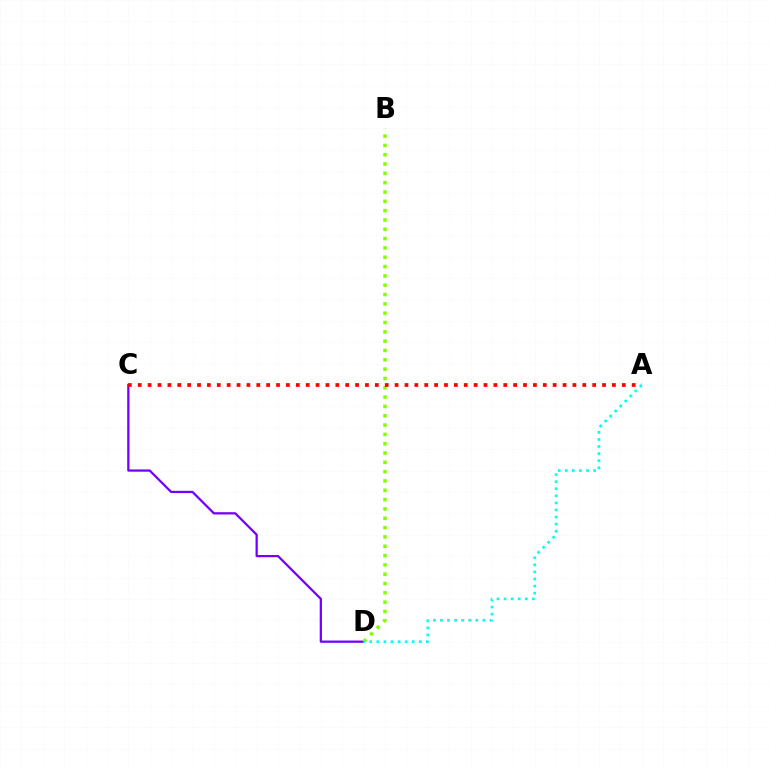{('C', 'D'): [{'color': '#7200ff', 'line_style': 'solid', 'thickness': 1.62}], ('B', 'D'): [{'color': '#84ff00', 'line_style': 'dotted', 'thickness': 2.53}], ('A', 'C'): [{'color': '#ff0000', 'line_style': 'dotted', 'thickness': 2.68}], ('A', 'D'): [{'color': '#00fff6', 'line_style': 'dotted', 'thickness': 1.92}]}